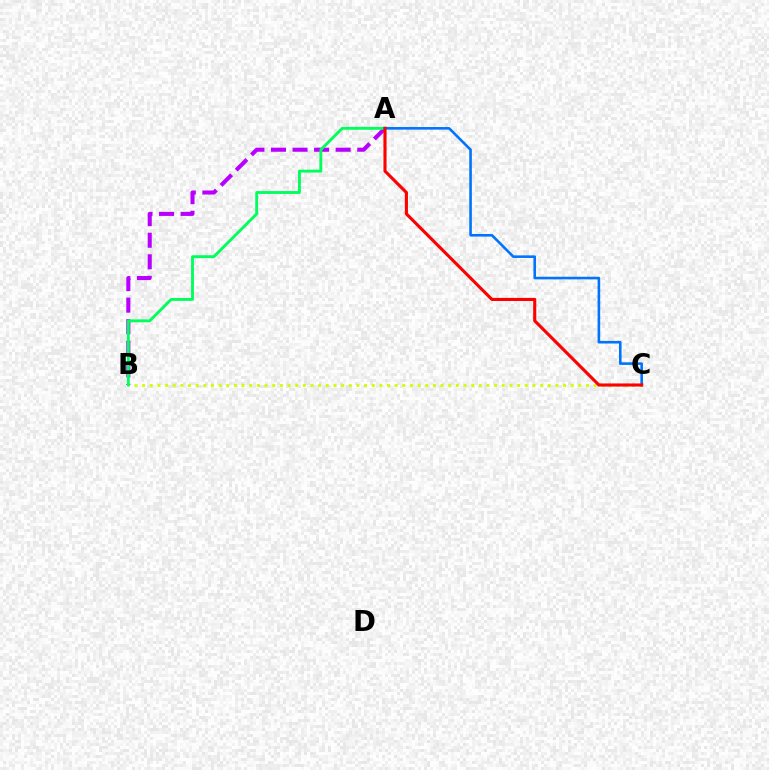{('A', 'B'): [{'color': '#b900ff', 'line_style': 'dashed', 'thickness': 2.93}, {'color': '#00ff5c', 'line_style': 'solid', 'thickness': 2.07}], ('B', 'C'): [{'color': '#d1ff00', 'line_style': 'dotted', 'thickness': 2.08}], ('A', 'C'): [{'color': '#0074ff', 'line_style': 'solid', 'thickness': 1.87}, {'color': '#ff0000', 'line_style': 'solid', 'thickness': 2.24}]}